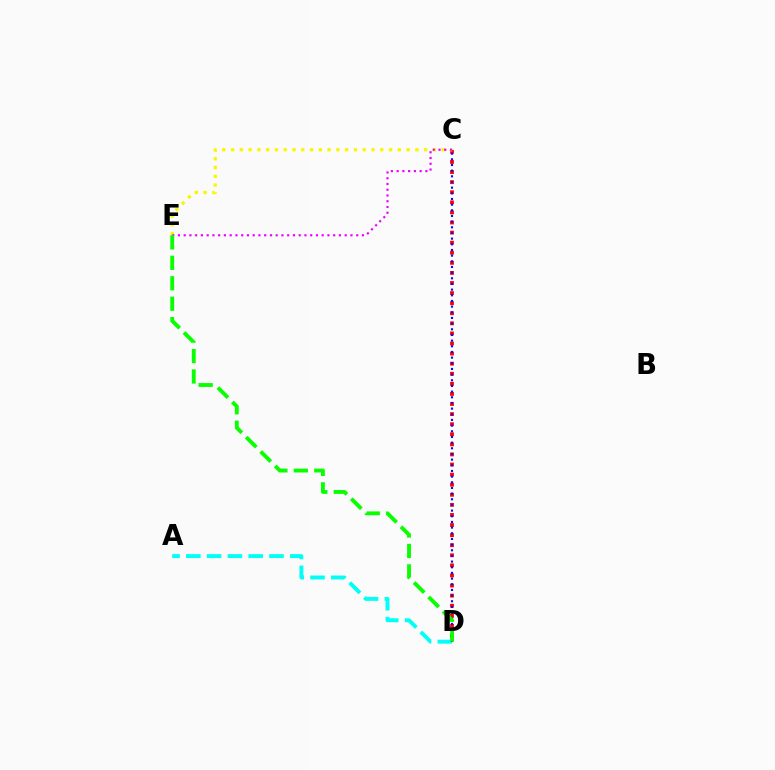{('A', 'D'): [{'color': '#00fff6', 'line_style': 'dashed', 'thickness': 2.82}], ('C', 'D'): [{'color': '#ff0000', 'line_style': 'dotted', 'thickness': 2.74}, {'color': '#0010ff', 'line_style': 'dotted', 'thickness': 1.54}], ('C', 'E'): [{'color': '#fcf500', 'line_style': 'dotted', 'thickness': 2.38}, {'color': '#ee00ff', 'line_style': 'dotted', 'thickness': 1.56}], ('D', 'E'): [{'color': '#08ff00', 'line_style': 'dashed', 'thickness': 2.78}]}